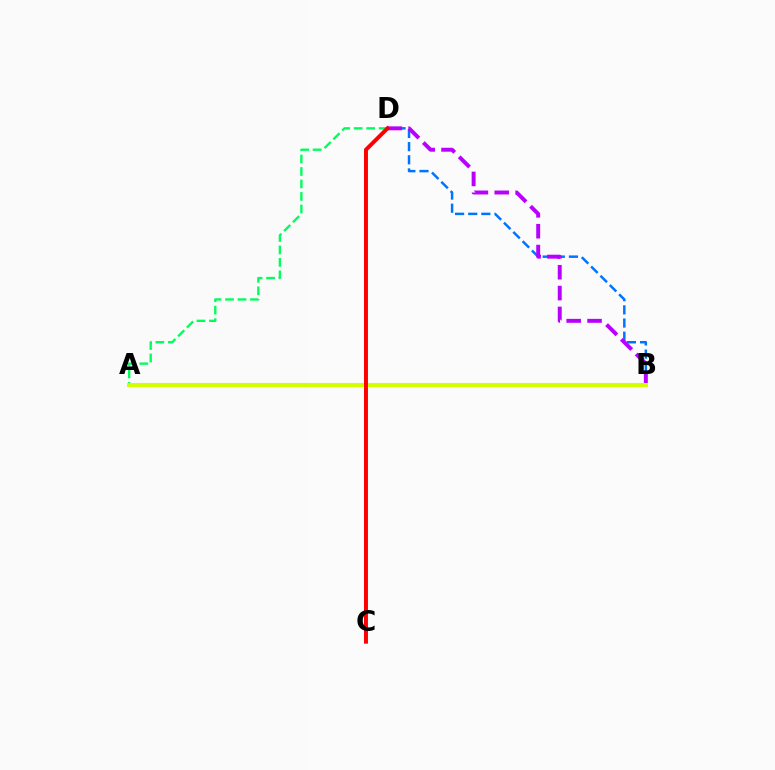{('B', 'D'): [{'color': '#0074ff', 'line_style': 'dashed', 'thickness': 1.79}, {'color': '#b900ff', 'line_style': 'dashed', 'thickness': 2.83}], ('A', 'D'): [{'color': '#00ff5c', 'line_style': 'dashed', 'thickness': 1.7}], ('A', 'B'): [{'color': '#d1ff00', 'line_style': 'solid', 'thickness': 2.93}], ('C', 'D'): [{'color': '#ff0000', 'line_style': 'solid', 'thickness': 2.85}]}